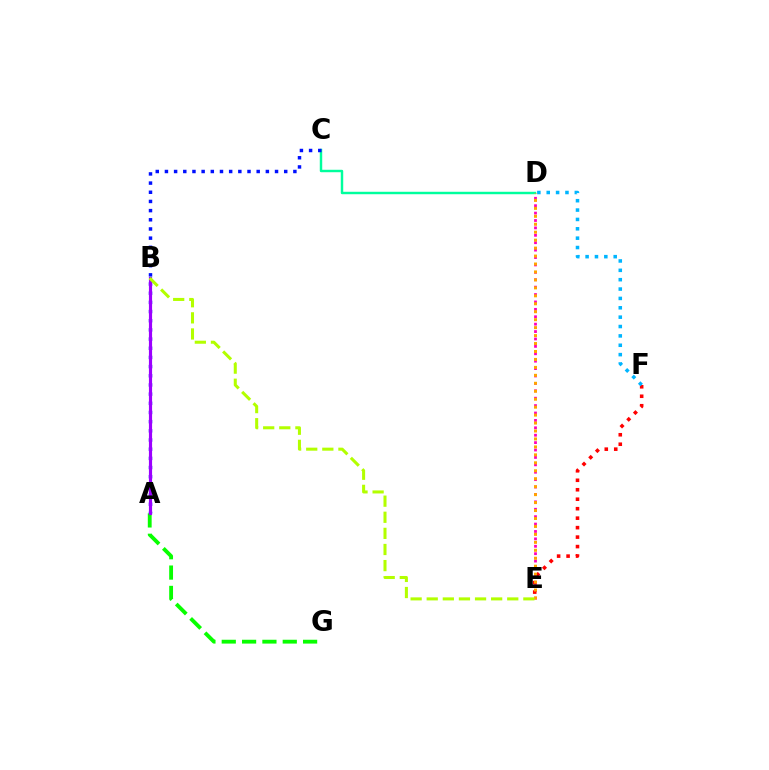{('D', 'E'): [{'color': '#ff00bd', 'line_style': 'dotted', 'thickness': 2.01}, {'color': '#ffa500', 'line_style': 'dotted', 'thickness': 2.16}], ('E', 'F'): [{'color': '#ff0000', 'line_style': 'dotted', 'thickness': 2.57}], ('A', 'G'): [{'color': '#08ff00', 'line_style': 'dashed', 'thickness': 2.76}], ('C', 'D'): [{'color': '#00ff9d', 'line_style': 'solid', 'thickness': 1.76}], ('D', 'F'): [{'color': '#00b5ff', 'line_style': 'dotted', 'thickness': 2.54}], ('A', 'C'): [{'color': '#0010ff', 'line_style': 'dotted', 'thickness': 2.49}], ('A', 'B'): [{'color': '#9b00ff', 'line_style': 'solid', 'thickness': 2.27}], ('B', 'E'): [{'color': '#b3ff00', 'line_style': 'dashed', 'thickness': 2.19}]}